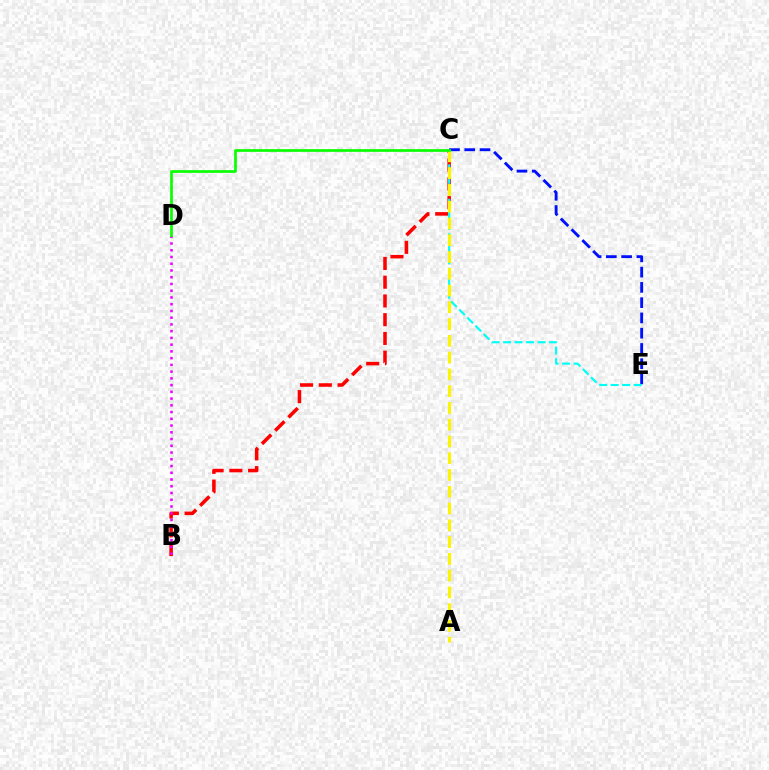{('B', 'C'): [{'color': '#ff0000', 'line_style': 'dashed', 'thickness': 2.55}], ('C', 'E'): [{'color': '#0010ff', 'line_style': 'dashed', 'thickness': 2.07}, {'color': '#00fff6', 'line_style': 'dashed', 'thickness': 1.56}], ('A', 'C'): [{'color': '#fcf500', 'line_style': 'dashed', 'thickness': 2.28}], ('B', 'D'): [{'color': '#ee00ff', 'line_style': 'dotted', 'thickness': 1.83}], ('C', 'D'): [{'color': '#08ff00', 'line_style': 'solid', 'thickness': 1.94}]}